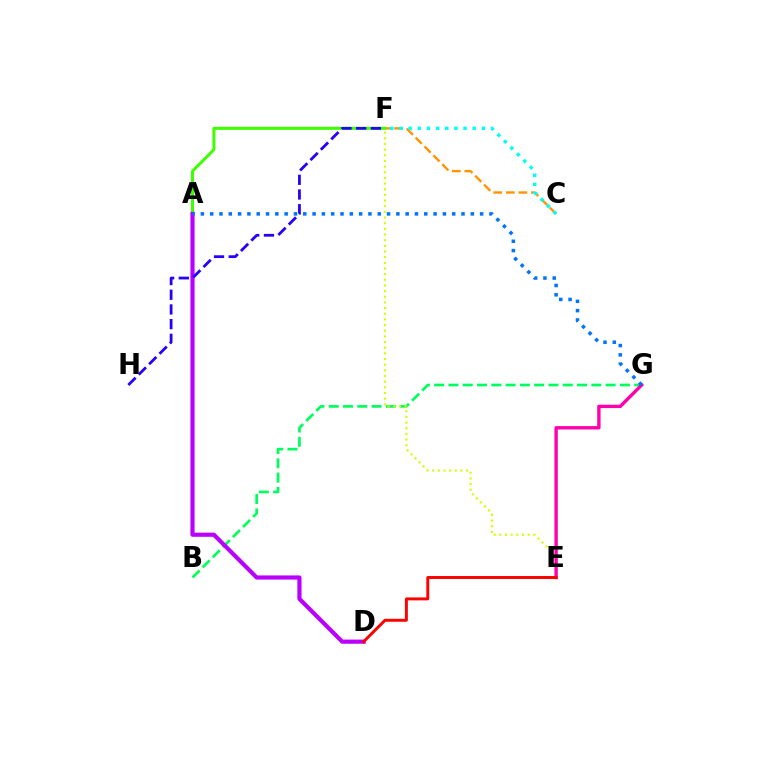{('C', 'F'): [{'color': '#ff9400', 'line_style': 'dashed', 'thickness': 1.71}, {'color': '#00fff6', 'line_style': 'dotted', 'thickness': 2.49}], ('B', 'G'): [{'color': '#00ff5c', 'line_style': 'dashed', 'thickness': 1.94}], ('A', 'F'): [{'color': '#3dff00', 'line_style': 'solid', 'thickness': 2.17}], ('E', 'F'): [{'color': '#d1ff00', 'line_style': 'dotted', 'thickness': 1.54}], ('A', 'D'): [{'color': '#b900ff', 'line_style': 'solid', 'thickness': 2.99}], ('E', 'G'): [{'color': '#ff00ac', 'line_style': 'solid', 'thickness': 2.42}], ('D', 'E'): [{'color': '#ff0000', 'line_style': 'solid', 'thickness': 2.12}], ('F', 'H'): [{'color': '#2500ff', 'line_style': 'dashed', 'thickness': 2.0}], ('A', 'G'): [{'color': '#0074ff', 'line_style': 'dotted', 'thickness': 2.53}]}